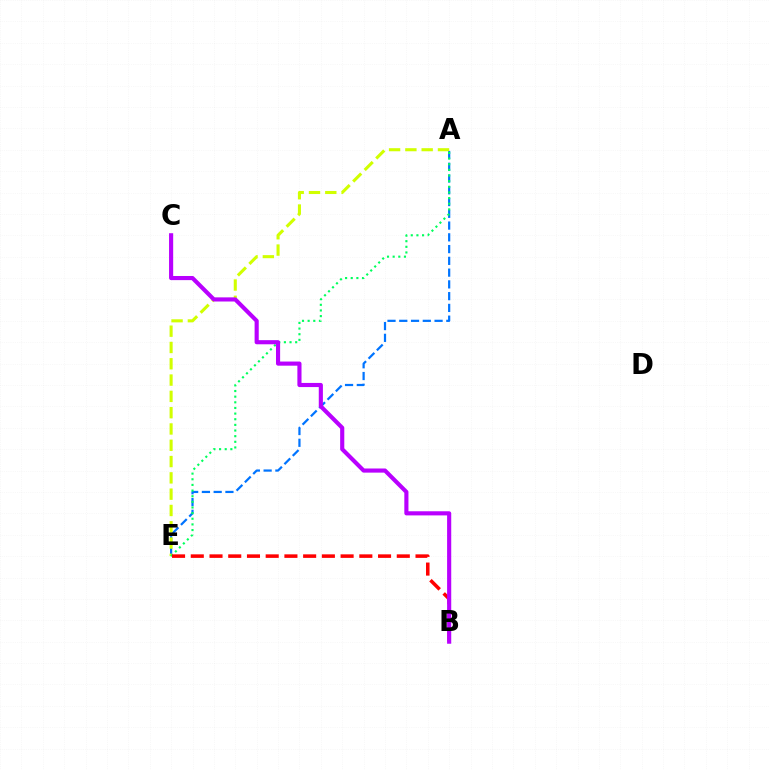{('A', 'E'): [{'color': '#0074ff', 'line_style': 'dashed', 'thickness': 1.6}, {'color': '#d1ff00', 'line_style': 'dashed', 'thickness': 2.21}, {'color': '#00ff5c', 'line_style': 'dotted', 'thickness': 1.53}], ('B', 'E'): [{'color': '#ff0000', 'line_style': 'dashed', 'thickness': 2.54}], ('B', 'C'): [{'color': '#b900ff', 'line_style': 'solid', 'thickness': 2.97}]}